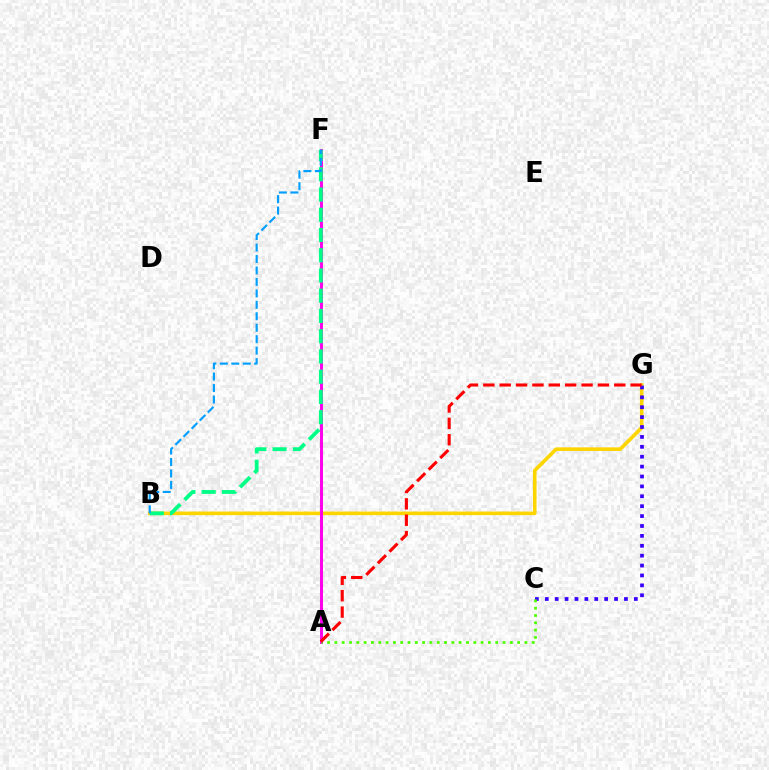{('B', 'G'): [{'color': '#ffd500', 'line_style': 'solid', 'thickness': 2.6}], ('A', 'F'): [{'color': '#ff00ed', 'line_style': 'solid', 'thickness': 2.13}], ('C', 'G'): [{'color': '#3700ff', 'line_style': 'dotted', 'thickness': 2.69}], ('A', 'C'): [{'color': '#4fff00', 'line_style': 'dotted', 'thickness': 1.99}], ('A', 'G'): [{'color': '#ff0000', 'line_style': 'dashed', 'thickness': 2.22}], ('B', 'F'): [{'color': '#00ff86', 'line_style': 'dashed', 'thickness': 2.75}, {'color': '#009eff', 'line_style': 'dashed', 'thickness': 1.56}]}